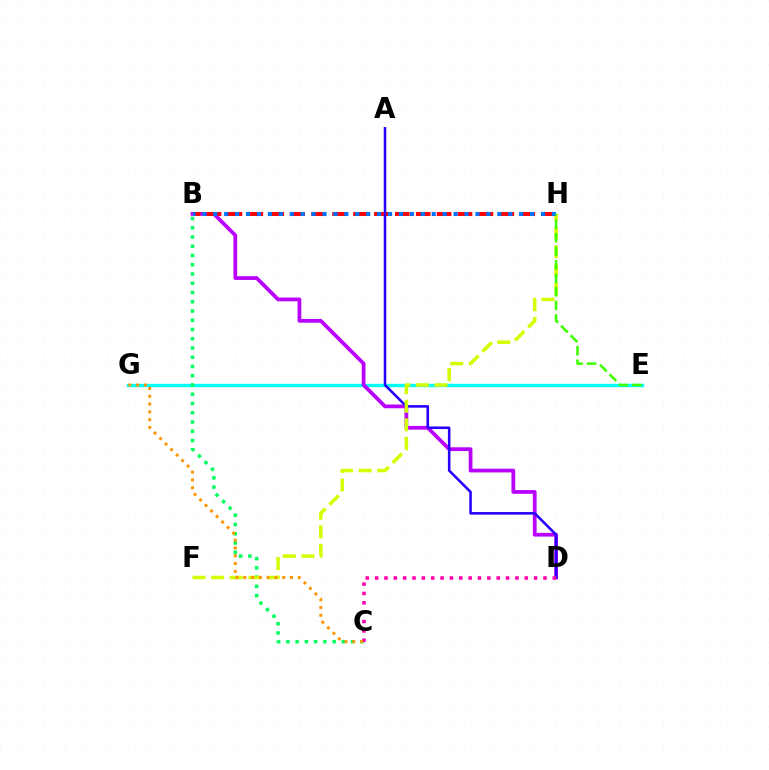{('E', 'G'): [{'color': '#00fff6', 'line_style': 'solid', 'thickness': 2.43}], ('B', 'D'): [{'color': '#b900ff', 'line_style': 'solid', 'thickness': 2.7}], ('B', 'H'): [{'color': '#ff0000', 'line_style': 'dashed', 'thickness': 2.84}, {'color': '#0074ff', 'line_style': 'dotted', 'thickness': 2.97}], ('A', 'D'): [{'color': '#2500ff', 'line_style': 'solid', 'thickness': 1.85}], ('B', 'C'): [{'color': '#00ff5c', 'line_style': 'dotted', 'thickness': 2.51}], ('F', 'H'): [{'color': '#d1ff00', 'line_style': 'dashed', 'thickness': 2.53}], ('C', 'D'): [{'color': '#ff00ac', 'line_style': 'dotted', 'thickness': 2.54}], ('E', 'H'): [{'color': '#3dff00', 'line_style': 'dashed', 'thickness': 1.84}], ('C', 'G'): [{'color': '#ff9400', 'line_style': 'dotted', 'thickness': 2.12}]}